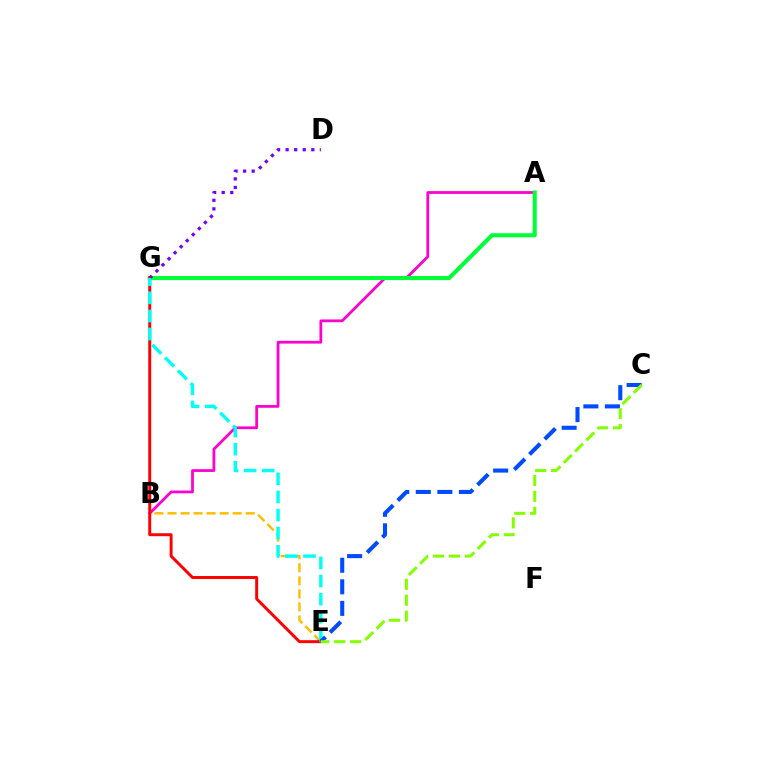{('A', 'B'): [{'color': '#ff00cf', 'line_style': 'solid', 'thickness': 1.99}], ('B', 'E'): [{'color': '#ffbd00', 'line_style': 'dashed', 'thickness': 1.77}], ('A', 'G'): [{'color': '#00ff39', 'line_style': 'solid', 'thickness': 2.93}], ('D', 'G'): [{'color': '#7200ff', 'line_style': 'dotted', 'thickness': 2.33}], ('E', 'G'): [{'color': '#ff0000', 'line_style': 'solid', 'thickness': 2.12}, {'color': '#00fff6', 'line_style': 'dashed', 'thickness': 2.46}], ('C', 'E'): [{'color': '#004bff', 'line_style': 'dashed', 'thickness': 2.93}, {'color': '#84ff00', 'line_style': 'dashed', 'thickness': 2.16}]}